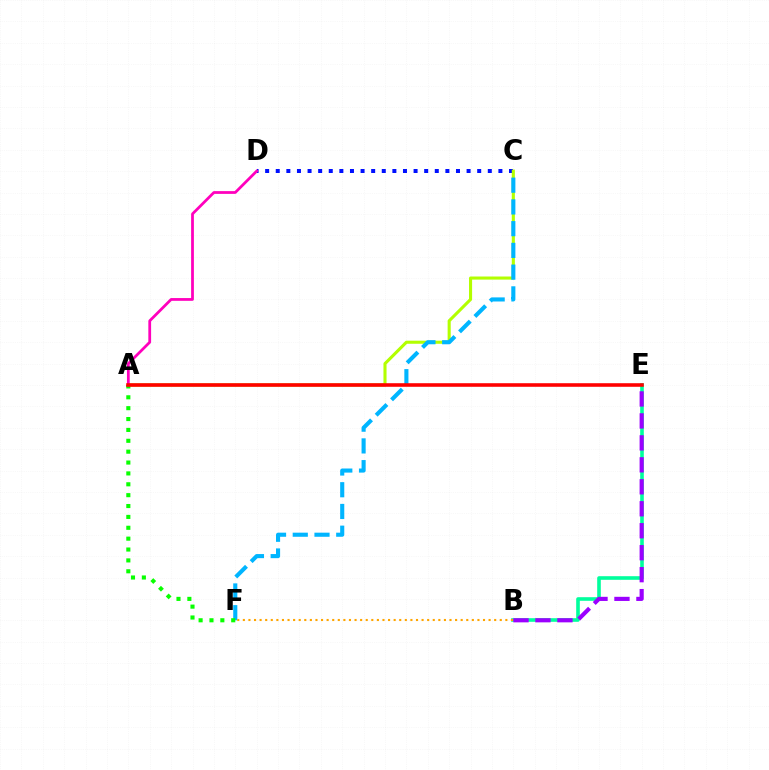{('C', 'D'): [{'color': '#0010ff', 'line_style': 'dotted', 'thickness': 2.88}], ('B', 'E'): [{'color': '#00ff9d', 'line_style': 'solid', 'thickness': 2.6}, {'color': '#9b00ff', 'line_style': 'dashed', 'thickness': 2.98}], ('A', 'C'): [{'color': '#b3ff00', 'line_style': 'solid', 'thickness': 2.22}], ('C', 'F'): [{'color': '#00b5ff', 'line_style': 'dashed', 'thickness': 2.95}], ('A', 'F'): [{'color': '#08ff00', 'line_style': 'dotted', 'thickness': 2.95}], ('A', 'D'): [{'color': '#ff00bd', 'line_style': 'solid', 'thickness': 1.99}], ('A', 'E'): [{'color': '#ff0000', 'line_style': 'solid', 'thickness': 2.58}], ('B', 'F'): [{'color': '#ffa500', 'line_style': 'dotted', 'thickness': 1.52}]}